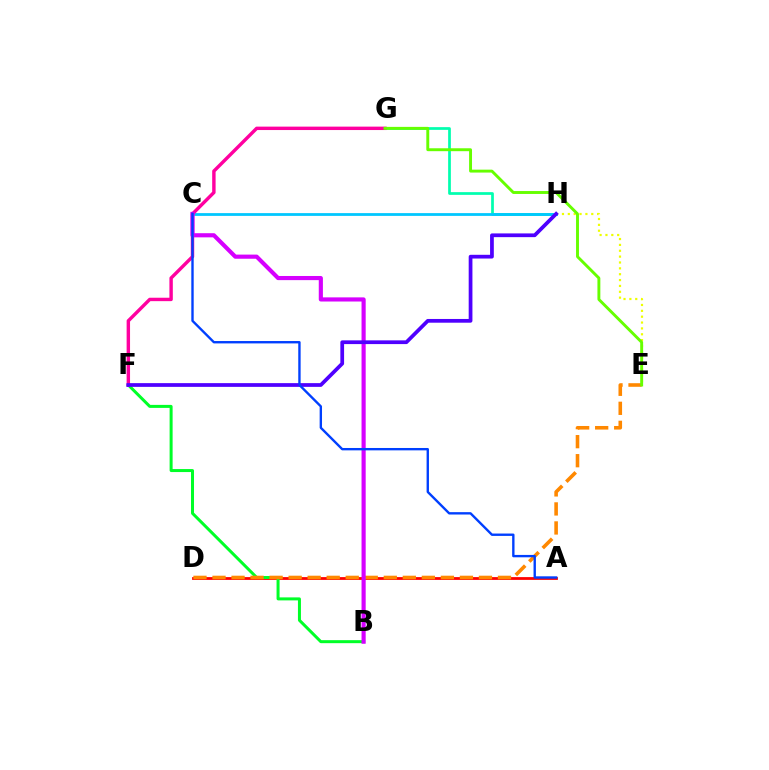{('G', 'H'): [{'color': '#00ffaf', 'line_style': 'solid', 'thickness': 1.96}], ('A', 'D'): [{'color': '#ff0000', 'line_style': 'solid', 'thickness': 2.0}], ('E', 'H'): [{'color': '#eeff00', 'line_style': 'dotted', 'thickness': 1.59}], ('C', 'H'): [{'color': '#00c7ff', 'line_style': 'solid', 'thickness': 1.99}], ('B', 'F'): [{'color': '#00ff27', 'line_style': 'solid', 'thickness': 2.16}], ('F', 'G'): [{'color': '#ff00a0', 'line_style': 'solid', 'thickness': 2.46}], ('D', 'E'): [{'color': '#ff8800', 'line_style': 'dashed', 'thickness': 2.59}], ('B', 'C'): [{'color': '#d600ff', 'line_style': 'solid', 'thickness': 2.98}], ('E', 'G'): [{'color': '#66ff00', 'line_style': 'solid', 'thickness': 2.1}], ('F', 'H'): [{'color': '#4f00ff', 'line_style': 'solid', 'thickness': 2.69}], ('A', 'C'): [{'color': '#003fff', 'line_style': 'solid', 'thickness': 1.71}]}